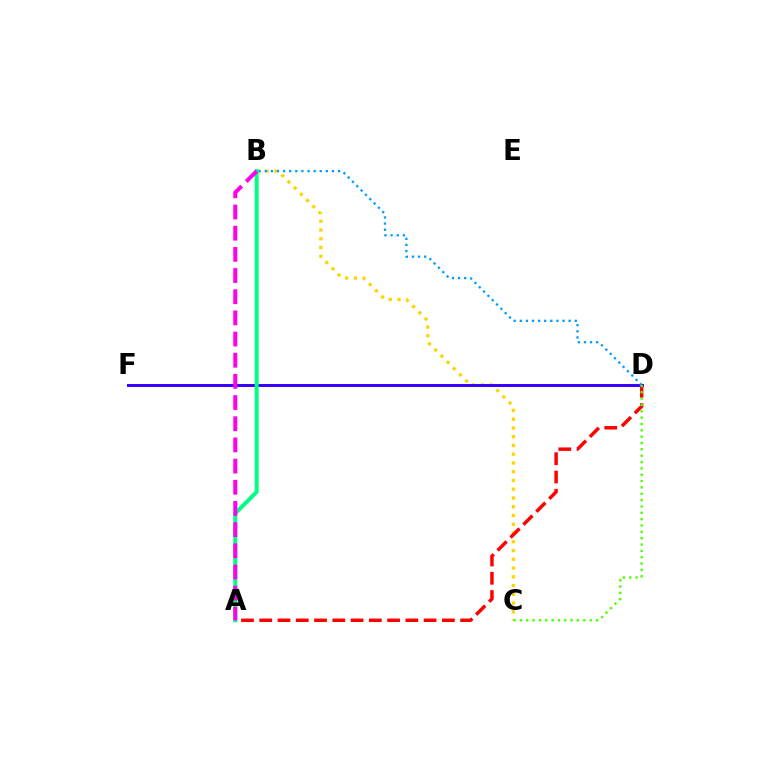{('B', 'C'): [{'color': '#ffd500', 'line_style': 'dotted', 'thickness': 2.38}], ('D', 'F'): [{'color': '#3700ff', 'line_style': 'solid', 'thickness': 2.13}], ('A', 'D'): [{'color': '#ff0000', 'line_style': 'dashed', 'thickness': 2.48}], ('B', 'D'): [{'color': '#009eff', 'line_style': 'dotted', 'thickness': 1.66}], ('A', 'B'): [{'color': '#00ff86', 'line_style': 'solid', 'thickness': 2.89}, {'color': '#ff00ed', 'line_style': 'dashed', 'thickness': 2.88}], ('C', 'D'): [{'color': '#4fff00', 'line_style': 'dotted', 'thickness': 1.72}]}